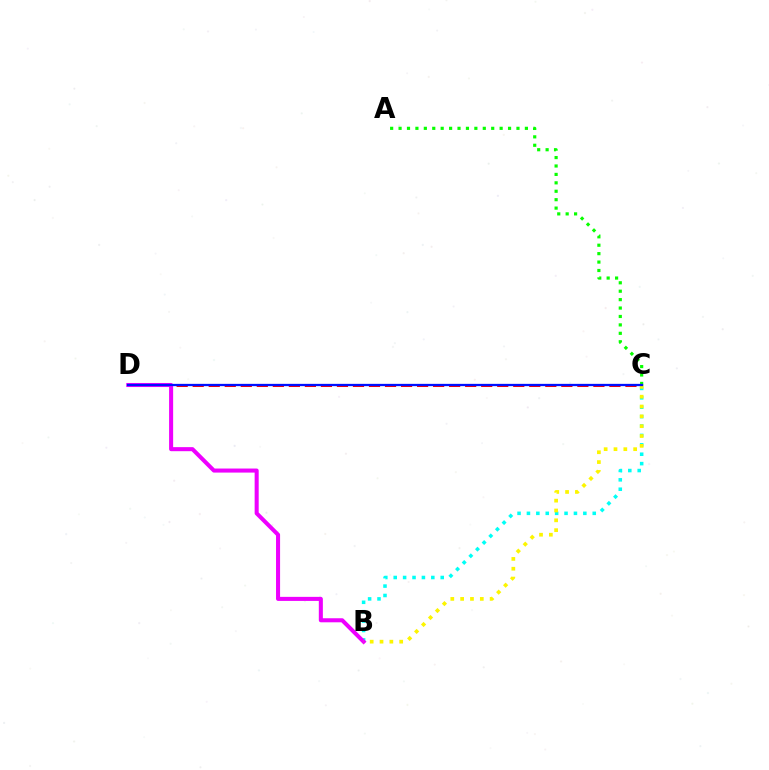{('B', 'C'): [{'color': '#00fff6', 'line_style': 'dotted', 'thickness': 2.55}, {'color': '#fcf500', 'line_style': 'dotted', 'thickness': 2.67}], ('A', 'C'): [{'color': '#08ff00', 'line_style': 'dotted', 'thickness': 2.29}], ('C', 'D'): [{'color': '#ff0000', 'line_style': 'dashed', 'thickness': 2.18}, {'color': '#0010ff', 'line_style': 'solid', 'thickness': 1.64}], ('B', 'D'): [{'color': '#ee00ff', 'line_style': 'solid', 'thickness': 2.92}]}